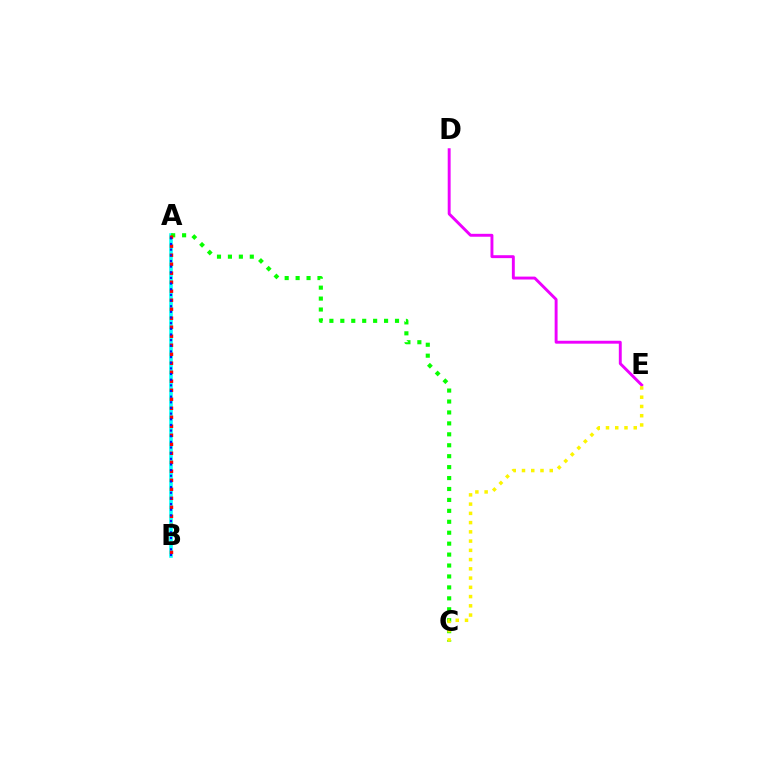{('A', 'B'): [{'color': '#00fff6', 'line_style': 'solid', 'thickness': 2.58}, {'color': '#ff0000', 'line_style': 'dotted', 'thickness': 2.45}, {'color': '#0010ff', 'line_style': 'dotted', 'thickness': 1.54}], ('A', 'C'): [{'color': '#08ff00', 'line_style': 'dotted', 'thickness': 2.97}], ('D', 'E'): [{'color': '#ee00ff', 'line_style': 'solid', 'thickness': 2.1}], ('C', 'E'): [{'color': '#fcf500', 'line_style': 'dotted', 'thickness': 2.51}]}